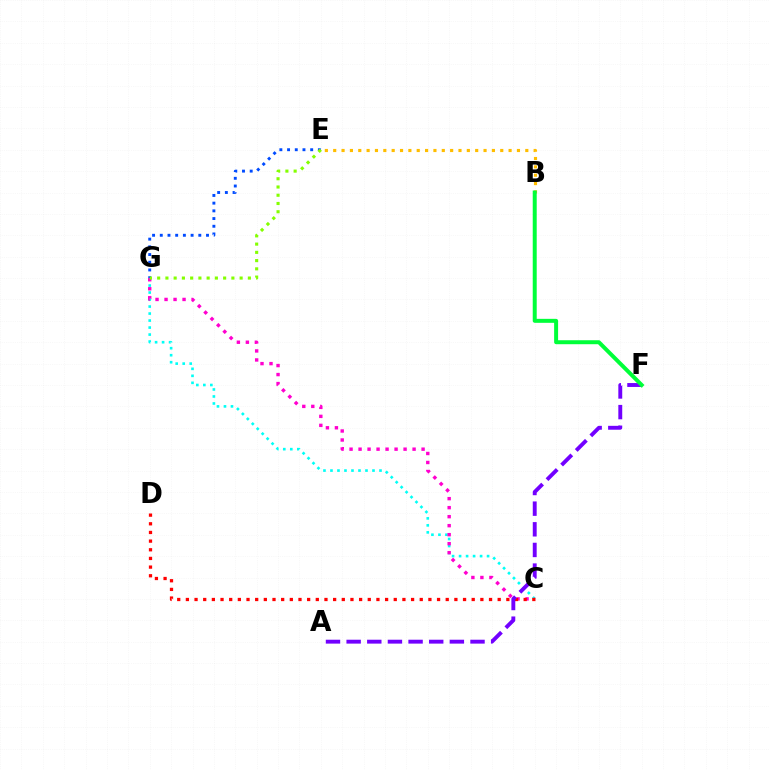{('C', 'G'): [{'color': '#00fff6', 'line_style': 'dotted', 'thickness': 1.9}, {'color': '#ff00cf', 'line_style': 'dotted', 'thickness': 2.45}], ('E', 'G'): [{'color': '#004bff', 'line_style': 'dotted', 'thickness': 2.09}, {'color': '#84ff00', 'line_style': 'dotted', 'thickness': 2.24}], ('B', 'E'): [{'color': '#ffbd00', 'line_style': 'dotted', 'thickness': 2.27}], ('C', 'D'): [{'color': '#ff0000', 'line_style': 'dotted', 'thickness': 2.35}], ('A', 'F'): [{'color': '#7200ff', 'line_style': 'dashed', 'thickness': 2.8}], ('B', 'F'): [{'color': '#00ff39', 'line_style': 'solid', 'thickness': 2.86}]}